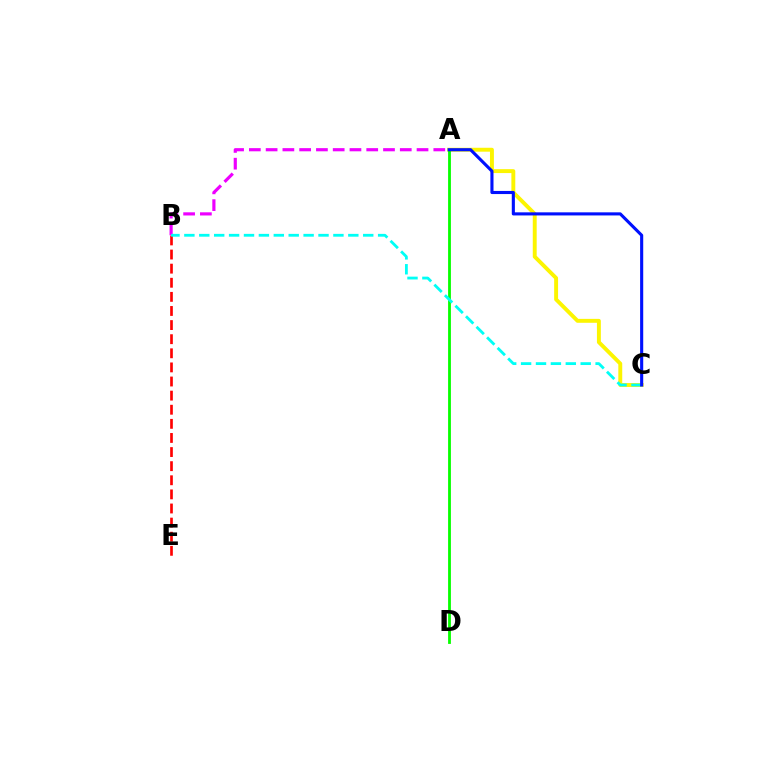{('A', 'C'): [{'color': '#fcf500', 'line_style': 'solid', 'thickness': 2.82}, {'color': '#0010ff', 'line_style': 'solid', 'thickness': 2.24}], ('A', 'D'): [{'color': '#08ff00', 'line_style': 'solid', 'thickness': 2.03}], ('B', 'E'): [{'color': '#ff0000', 'line_style': 'dashed', 'thickness': 1.92}], ('A', 'B'): [{'color': '#ee00ff', 'line_style': 'dashed', 'thickness': 2.28}], ('B', 'C'): [{'color': '#00fff6', 'line_style': 'dashed', 'thickness': 2.02}]}